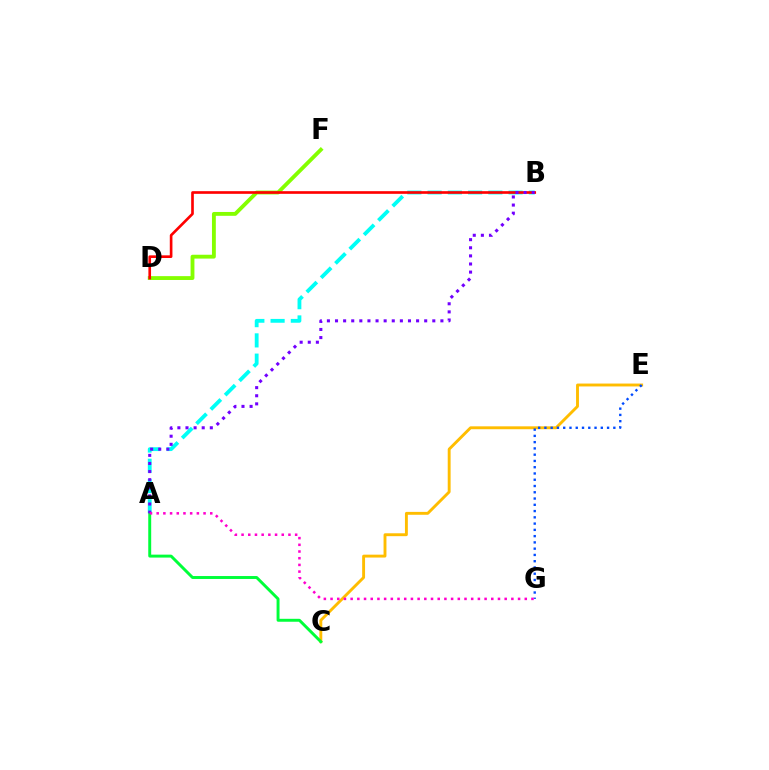{('C', 'E'): [{'color': '#ffbd00', 'line_style': 'solid', 'thickness': 2.08}], ('D', 'F'): [{'color': '#84ff00', 'line_style': 'solid', 'thickness': 2.77}], ('E', 'G'): [{'color': '#004bff', 'line_style': 'dotted', 'thickness': 1.7}], ('A', 'B'): [{'color': '#00fff6', 'line_style': 'dashed', 'thickness': 2.75}, {'color': '#7200ff', 'line_style': 'dotted', 'thickness': 2.2}], ('A', 'C'): [{'color': '#00ff39', 'line_style': 'solid', 'thickness': 2.12}], ('B', 'D'): [{'color': '#ff0000', 'line_style': 'solid', 'thickness': 1.91}], ('A', 'G'): [{'color': '#ff00cf', 'line_style': 'dotted', 'thickness': 1.82}]}